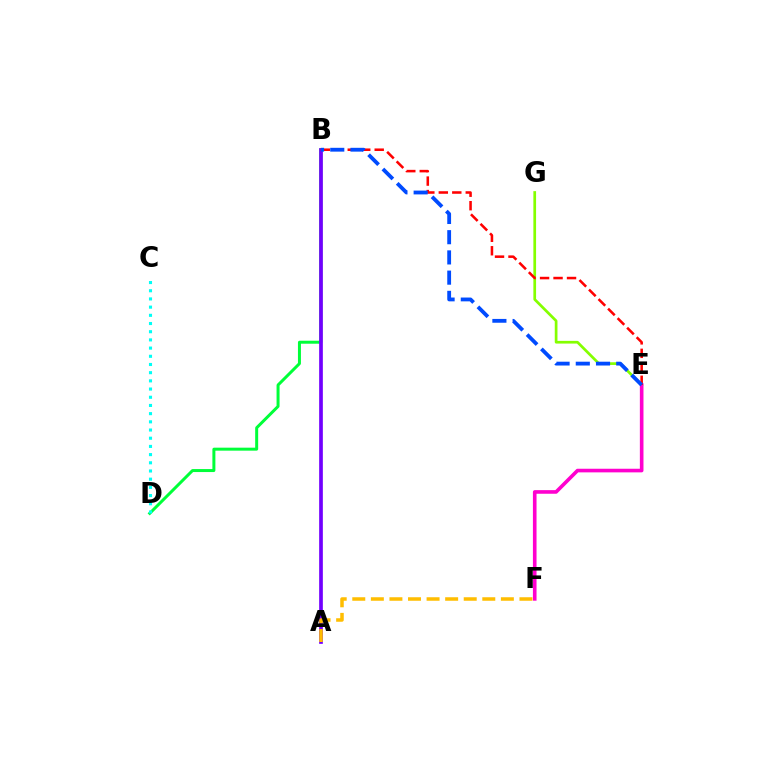{('B', 'D'): [{'color': '#00ff39', 'line_style': 'solid', 'thickness': 2.15}], ('C', 'D'): [{'color': '#00fff6', 'line_style': 'dotted', 'thickness': 2.23}], ('E', 'G'): [{'color': '#84ff00', 'line_style': 'solid', 'thickness': 1.95}], ('A', 'B'): [{'color': '#7200ff', 'line_style': 'solid', 'thickness': 2.66}], ('E', 'F'): [{'color': '#ff00cf', 'line_style': 'solid', 'thickness': 2.61}], ('A', 'F'): [{'color': '#ffbd00', 'line_style': 'dashed', 'thickness': 2.52}], ('B', 'E'): [{'color': '#ff0000', 'line_style': 'dashed', 'thickness': 1.83}, {'color': '#004bff', 'line_style': 'dashed', 'thickness': 2.75}]}